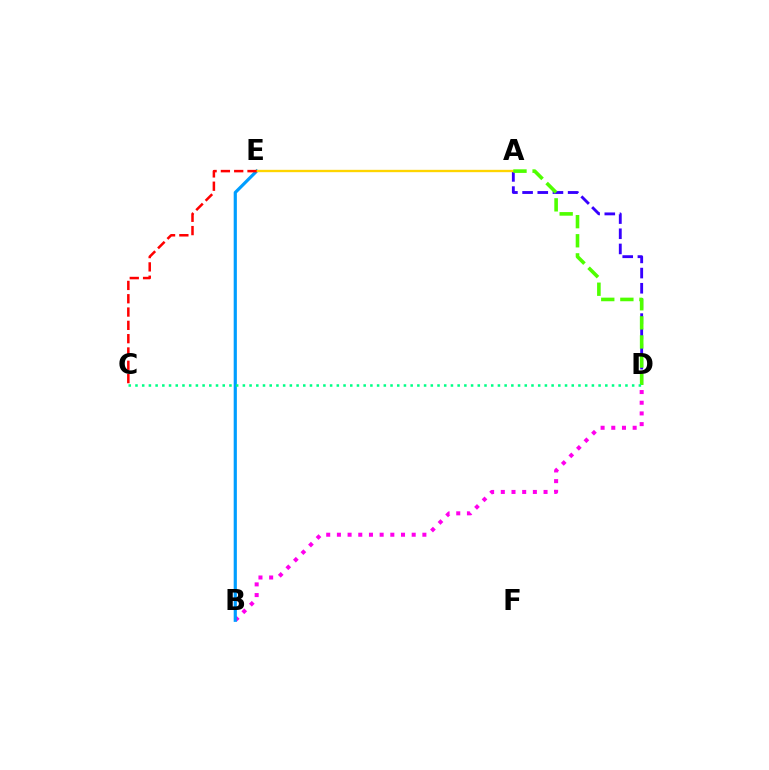{('B', 'D'): [{'color': '#ff00ed', 'line_style': 'dotted', 'thickness': 2.9}], ('B', 'E'): [{'color': '#009eff', 'line_style': 'solid', 'thickness': 2.29}], ('A', 'D'): [{'color': '#3700ff', 'line_style': 'dashed', 'thickness': 2.06}, {'color': '#4fff00', 'line_style': 'dashed', 'thickness': 2.6}], ('A', 'E'): [{'color': '#ffd500', 'line_style': 'solid', 'thickness': 1.69}], ('C', 'D'): [{'color': '#00ff86', 'line_style': 'dotted', 'thickness': 1.82}], ('C', 'E'): [{'color': '#ff0000', 'line_style': 'dashed', 'thickness': 1.81}]}